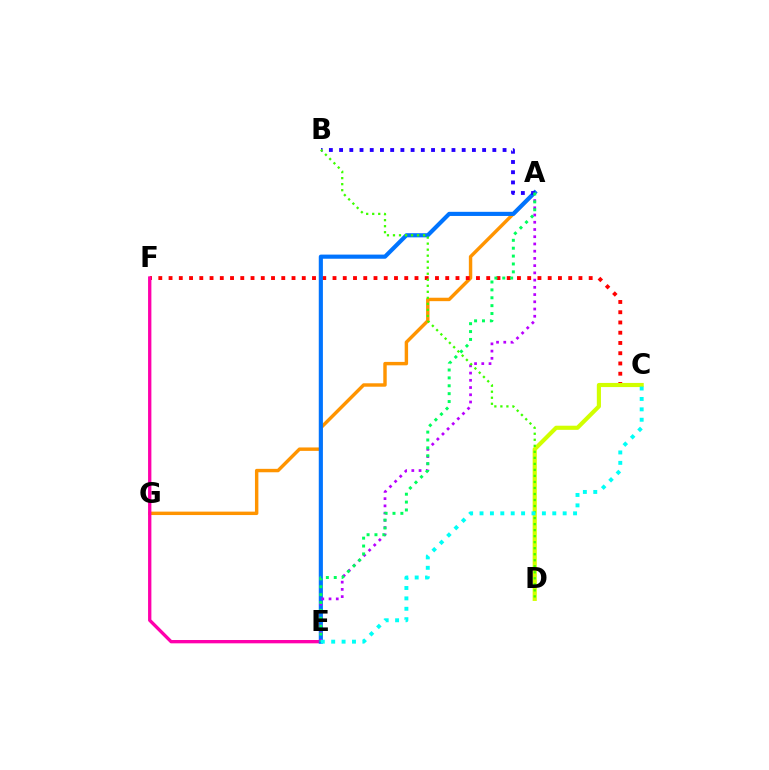{('A', 'G'): [{'color': '#ff9400', 'line_style': 'solid', 'thickness': 2.47}], ('C', 'F'): [{'color': '#ff0000', 'line_style': 'dotted', 'thickness': 2.78}], ('E', 'F'): [{'color': '#ff00ac', 'line_style': 'solid', 'thickness': 2.39}], ('A', 'E'): [{'color': '#0074ff', 'line_style': 'solid', 'thickness': 2.98}, {'color': '#b900ff', 'line_style': 'dotted', 'thickness': 1.96}, {'color': '#00ff5c', 'line_style': 'dotted', 'thickness': 2.14}], ('C', 'D'): [{'color': '#d1ff00', 'line_style': 'solid', 'thickness': 2.97}], ('A', 'B'): [{'color': '#2500ff', 'line_style': 'dotted', 'thickness': 2.78}], ('B', 'D'): [{'color': '#3dff00', 'line_style': 'dotted', 'thickness': 1.64}], ('C', 'E'): [{'color': '#00fff6', 'line_style': 'dotted', 'thickness': 2.82}]}